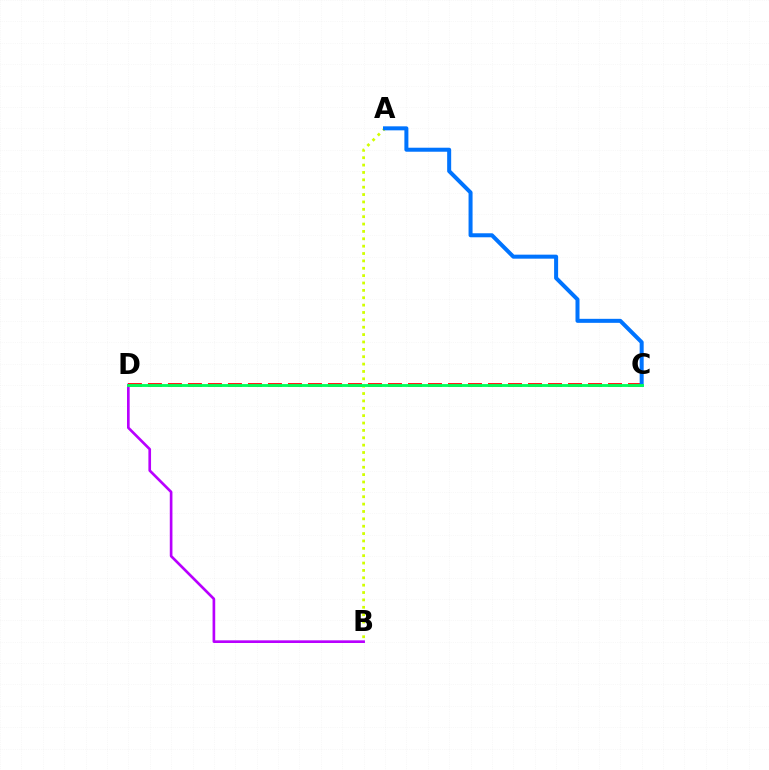{('A', 'B'): [{'color': '#d1ff00', 'line_style': 'dotted', 'thickness': 2.0}], ('B', 'D'): [{'color': '#b900ff', 'line_style': 'solid', 'thickness': 1.91}], ('C', 'D'): [{'color': '#ff0000', 'line_style': 'dashed', 'thickness': 2.72}, {'color': '#00ff5c', 'line_style': 'solid', 'thickness': 2.06}], ('A', 'C'): [{'color': '#0074ff', 'line_style': 'solid', 'thickness': 2.89}]}